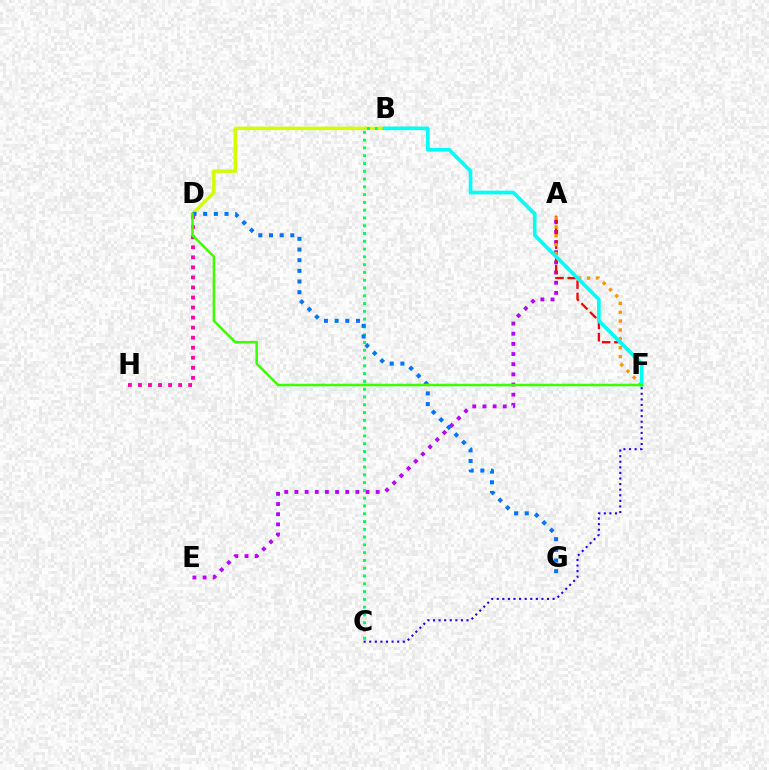{('C', 'F'): [{'color': '#2500ff', 'line_style': 'dotted', 'thickness': 1.52}], ('B', 'D'): [{'color': '#d1ff00', 'line_style': 'solid', 'thickness': 2.48}], ('A', 'E'): [{'color': '#b900ff', 'line_style': 'dotted', 'thickness': 2.76}], ('A', 'F'): [{'color': '#ff0000', 'line_style': 'dashed', 'thickness': 1.67}, {'color': '#ff9400', 'line_style': 'dotted', 'thickness': 2.41}], ('B', 'C'): [{'color': '#00ff5c', 'line_style': 'dotted', 'thickness': 2.11}], ('D', 'H'): [{'color': '#ff00ac', 'line_style': 'dotted', 'thickness': 2.73}], ('B', 'F'): [{'color': '#00fff6', 'line_style': 'solid', 'thickness': 2.63}], ('D', 'G'): [{'color': '#0074ff', 'line_style': 'dotted', 'thickness': 2.9}], ('D', 'F'): [{'color': '#3dff00', 'line_style': 'solid', 'thickness': 1.82}]}